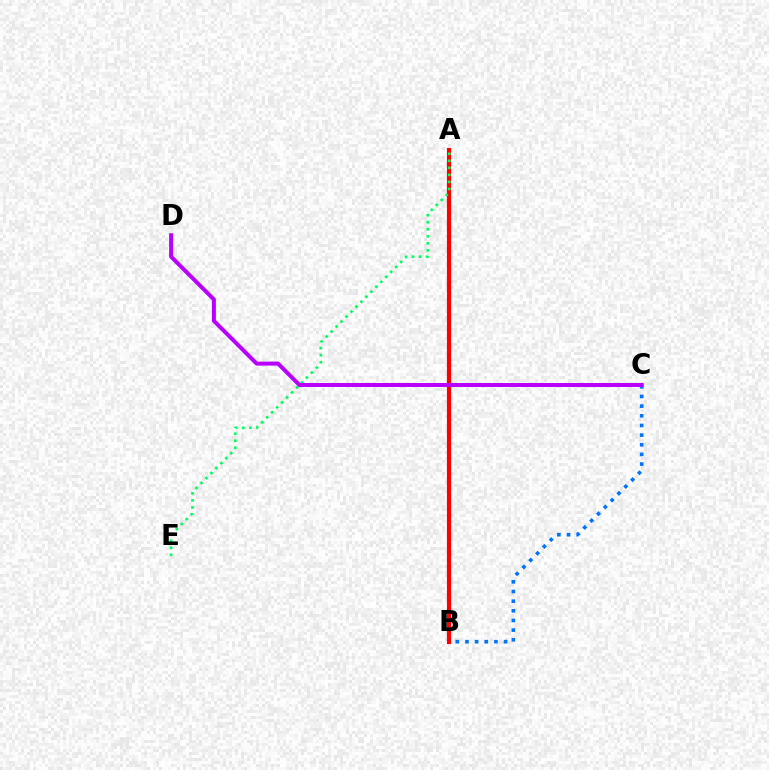{('B', 'C'): [{'color': '#0074ff', 'line_style': 'dotted', 'thickness': 2.62}], ('A', 'B'): [{'color': '#d1ff00', 'line_style': 'dotted', 'thickness': 2.86}, {'color': '#ff0000', 'line_style': 'solid', 'thickness': 3.0}], ('A', 'E'): [{'color': '#00ff5c', 'line_style': 'dotted', 'thickness': 1.91}], ('C', 'D'): [{'color': '#b900ff', 'line_style': 'solid', 'thickness': 2.87}]}